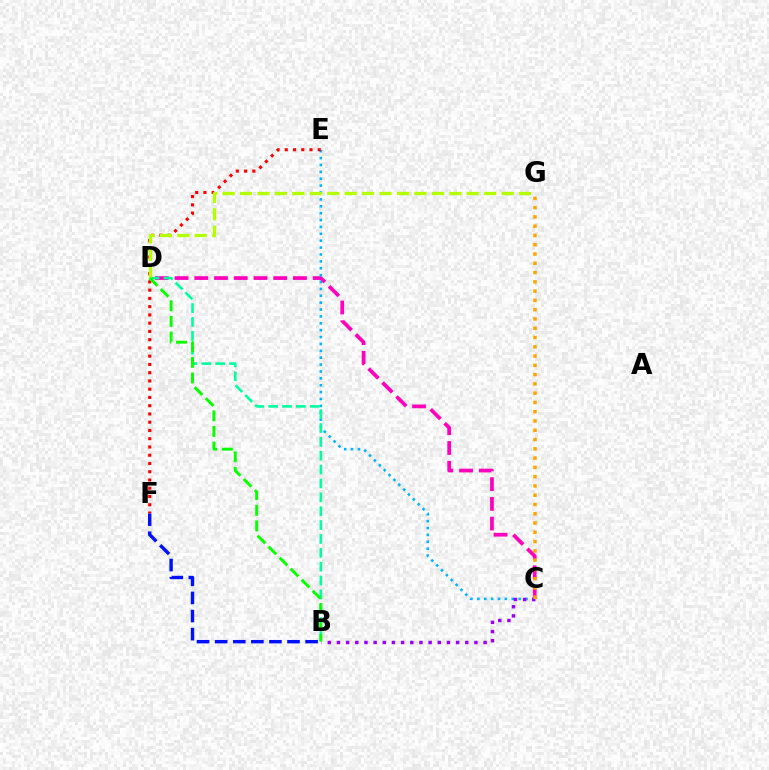{('C', 'D'): [{'color': '#ff00bd', 'line_style': 'dashed', 'thickness': 2.68}], ('C', 'E'): [{'color': '#00b5ff', 'line_style': 'dotted', 'thickness': 1.87}], ('B', 'F'): [{'color': '#0010ff', 'line_style': 'dashed', 'thickness': 2.46}], ('E', 'F'): [{'color': '#ff0000', 'line_style': 'dotted', 'thickness': 2.24}], ('B', 'C'): [{'color': '#9b00ff', 'line_style': 'dotted', 'thickness': 2.49}], ('B', 'D'): [{'color': '#00ff9d', 'line_style': 'dashed', 'thickness': 1.88}, {'color': '#08ff00', 'line_style': 'dashed', 'thickness': 2.12}], ('D', 'G'): [{'color': '#b3ff00', 'line_style': 'dashed', 'thickness': 2.37}], ('C', 'G'): [{'color': '#ffa500', 'line_style': 'dotted', 'thickness': 2.52}]}